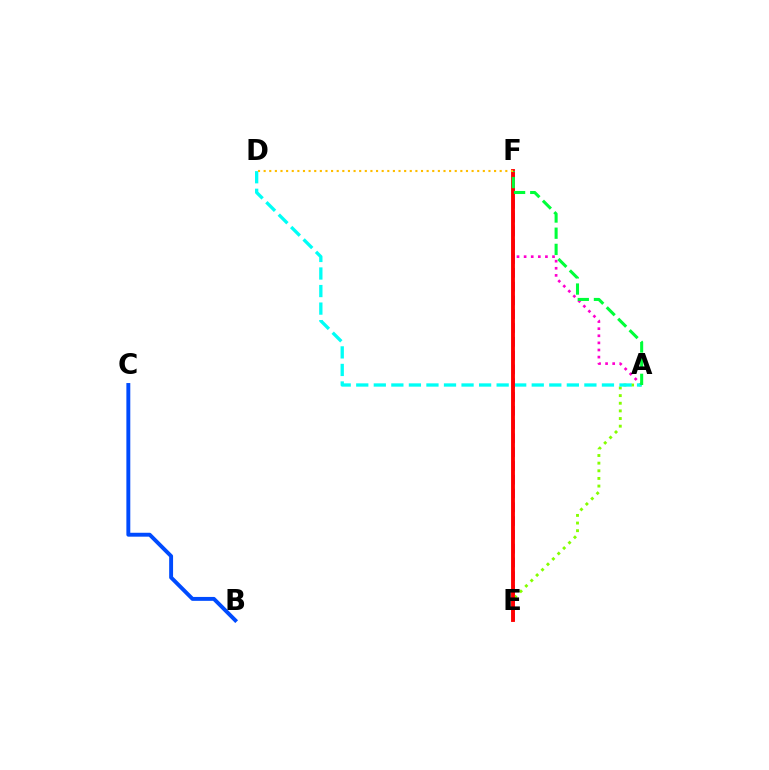{('A', 'F'): [{'color': '#ff00cf', 'line_style': 'dotted', 'thickness': 1.93}, {'color': '#00ff39', 'line_style': 'dashed', 'thickness': 2.2}], ('A', 'E'): [{'color': '#84ff00', 'line_style': 'dotted', 'thickness': 2.08}], ('E', 'F'): [{'color': '#7200ff', 'line_style': 'dashed', 'thickness': 1.87}, {'color': '#ff0000', 'line_style': 'solid', 'thickness': 2.79}], ('A', 'D'): [{'color': '#00fff6', 'line_style': 'dashed', 'thickness': 2.38}], ('B', 'C'): [{'color': '#004bff', 'line_style': 'solid', 'thickness': 2.82}], ('D', 'F'): [{'color': '#ffbd00', 'line_style': 'dotted', 'thickness': 1.53}]}